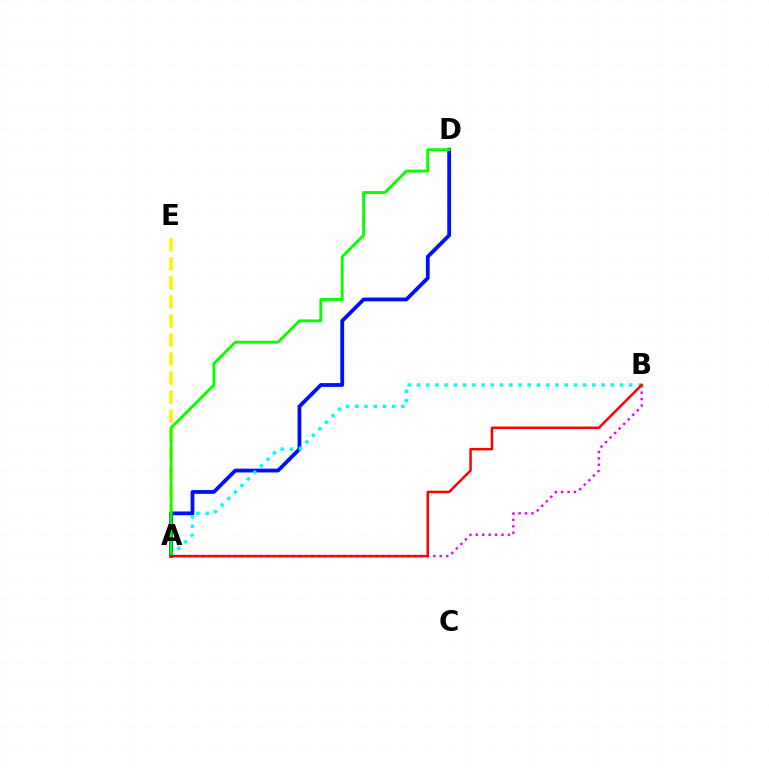{('A', 'E'): [{'color': '#fcf500', 'line_style': 'dashed', 'thickness': 2.59}], ('A', 'D'): [{'color': '#0010ff', 'line_style': 'solid', 'thickness': 2.73}, {'color': '#08ff00', 'line_style': 'solid', 'thickness': 2.06}], ('A', 'B'): [{'color': '#00fff6', 'line_style': 'dotted', 'thickness': 2.51}, {'color': '#ee00ff', 'line_style': 'dotted', 'thickness': 1.74}, {'color': '#ff0000', 'line_style': 'solid', 'thickness': 1.79}]}